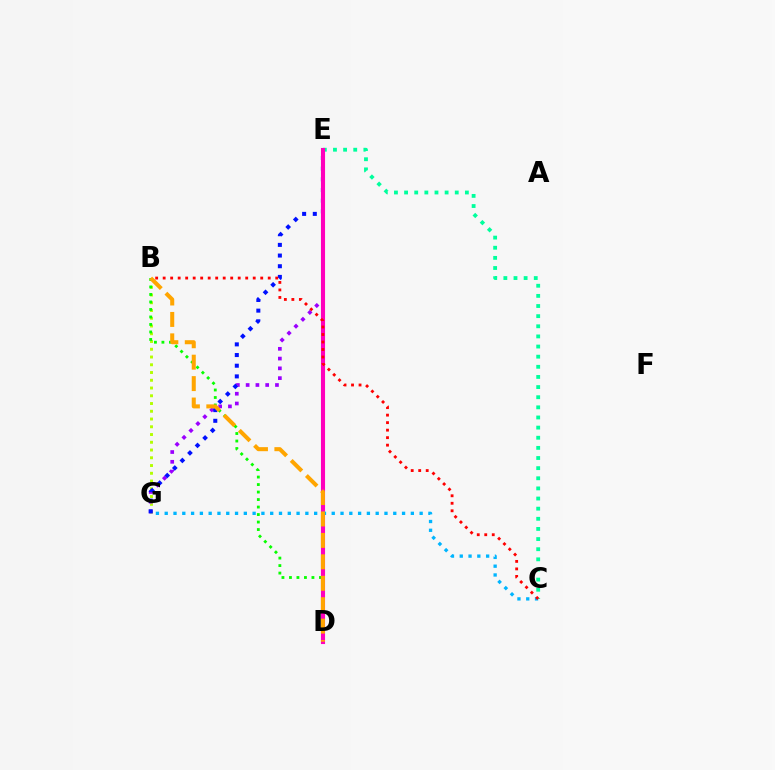{('B', 'G'): [{'color': '#b3ff00', 'line_style': 'dotted', 'thickness': 2.11}], ('E', 'G'): [{'color': '#9b00ff', 'line_style': 'dotted', 'thickness': 2.66}, {'color': '#0010ff', 'line_style': 'dotted', 'thickness': 2.9}], ('B', 'D'): [{'color': '#08ff00', 'line_style': 'dotted', 'thickness': 2.04}, {'color': '#ffa500', 'line_style': 'dashed', 'thickness': 2.91}], ('C', 'E'): [{'color': '#00ff9d', 'line_style': 'dotted', 'thickness': 2.75}], ('D', 'E'): [{'color': '#ff00bd', 'line_style': 'solid', 'thickness': 2.95}], ('C', 'G'): [{'color': '#00b5ff', 'line_style': 'dotted', 'thickness': 2.39}], ('B', 'C'): [{'color': '#ff0000', 'line_style': 'dotted', 'thickness': 2.04}]}